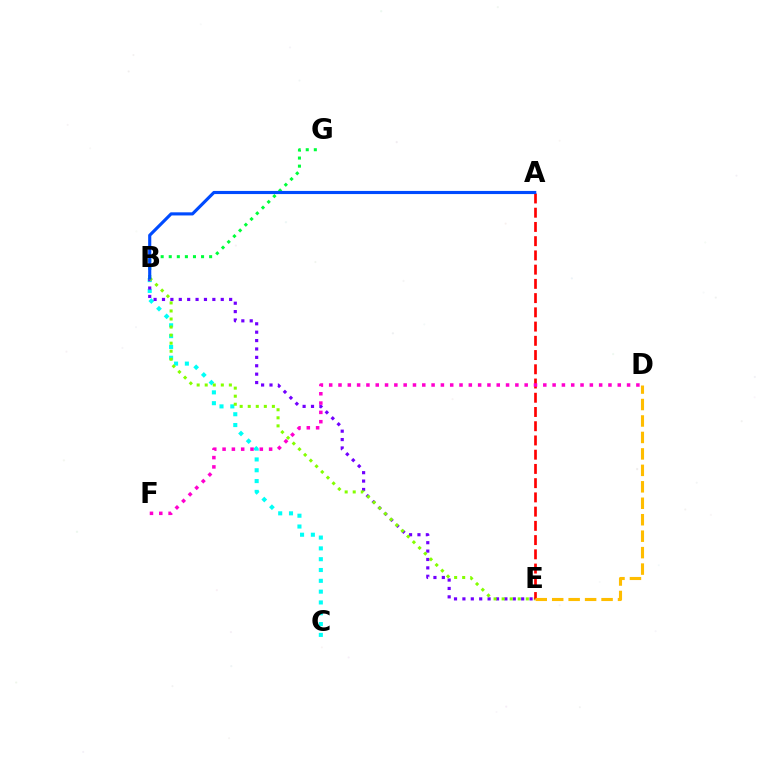{('B', 'C'): [{'color': '#00fff6', 'line_style': 'dotted', 'thickness': 2.94}], ('B', 'E'): [{'color': '#7200ff', 'line_style': 'dotted', 'thickness': 2.28}, {'color': '#84ff00', 'line_style': 'dotted', 'thickness': 2.19}], ('B', 'G'): [{'color': '#00ff39', 'line_style': 'dotted', 'thickness': 2.19}], ('A', 'E'): [{'color': '#ff0000', 'line_style': 'dashed', 'thickness': 1.93}], ('A', 'B'): [{'color': '#004bff', 'line_style': 'solid', 'thickness': 2.25}], ('D', 'F'): [{'color': '#ff00cf', 'line_style': 'dotted', 'thickness': 2.53}], ('D', 'E'): [{'color': '#ffbd00', 'line_style': 'dashed', 'thickness': 2.24}]}